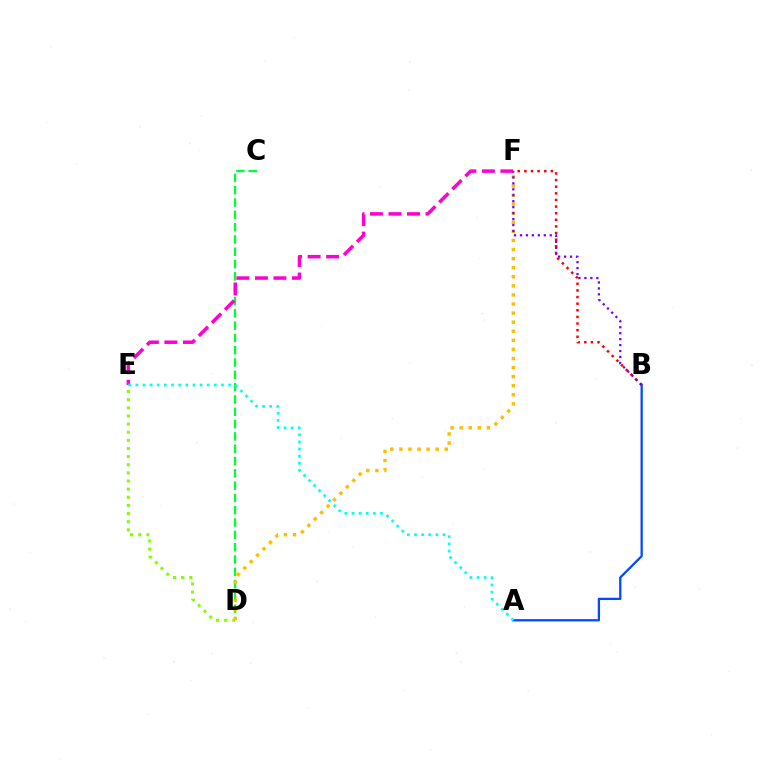{('C', 'D'): [{'color': '#00ff39', 'line_style': 'dashed', 'thickness': 1.67}], ('A', 'B'): [{'color': '#004bff', 'line_style': 'solid', 'thickness': 1.64}], ('D', 'E'): [{'color': '#84ff00', 'line_style': 'dotted', 'thickness': 2.21}], ('B', 'F'): [{'color': '#ff0000', 'line_style': 'dotted', 'thickness': 1.8}, {'color': '#7200ff', 'line_style': 'dotted', 'thickness': 1.62}], ('E', 'F'): [{'color': '#ff00cf', 'line_style': 'dashed', 'thickness': 2.52}], ('D', 'F'): [{'color': '#ffbd00', 'line_style': 'dotted', 'thickness': 2.47}], ('A', 'E'): [{'color': '#00fff6', 'line_style': 'dotted', 'thickness': 1.94}]}